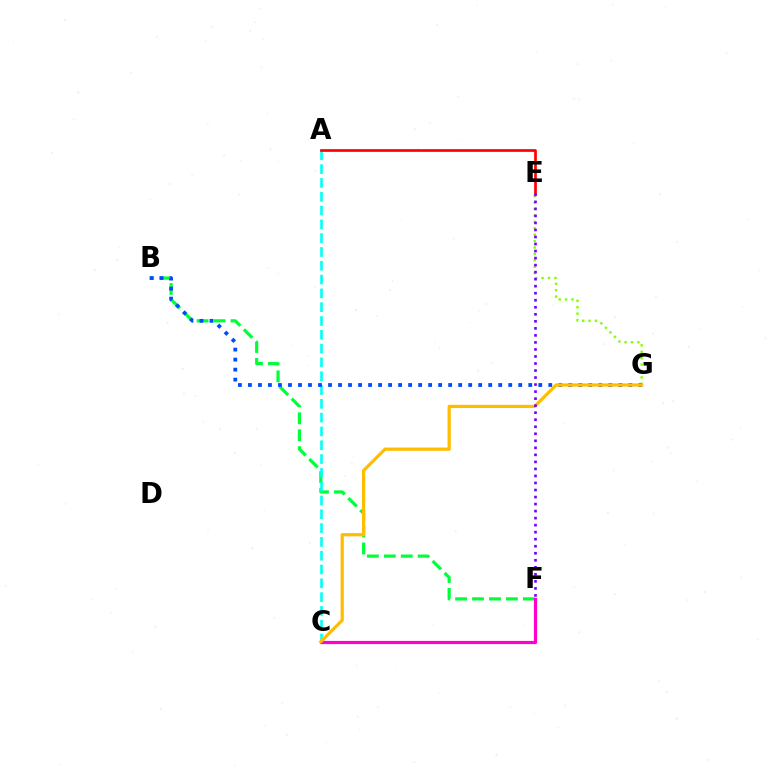{('E', 'G'): [{'color': '#84ff00', 'line_style': 'dotted', 'thickness': 1.74}], ('B', 'F'): [{'color': '#00ff39', 'line_style': 'dashed', 'thickness': 2.3}], ('A', 'C'): [{'color': '#00fff6', 'line_style': 'dashed', 'thickness': 1.88}], ('B', 'G'): [{'color': '#004bff', 'line_style': 'dotted', 'thickness': 2.72}], ('C', 'F'): [{'color': '#ff00cf', 'line_style': 'solid', 'thickness': 2.3}], ('C', 'G'): [{'color': '#ffbd00', 'line_style': 'solid', 'thickness': 2.32}], ('A', 'E'): [{'color': '#ff0000', 'line_style': 'solid', 'thickness': 1.94}], ('E', 'F'): [{'color': '#7200ff', 'line_style': 'dotted', 'thickness': 1.91}]}